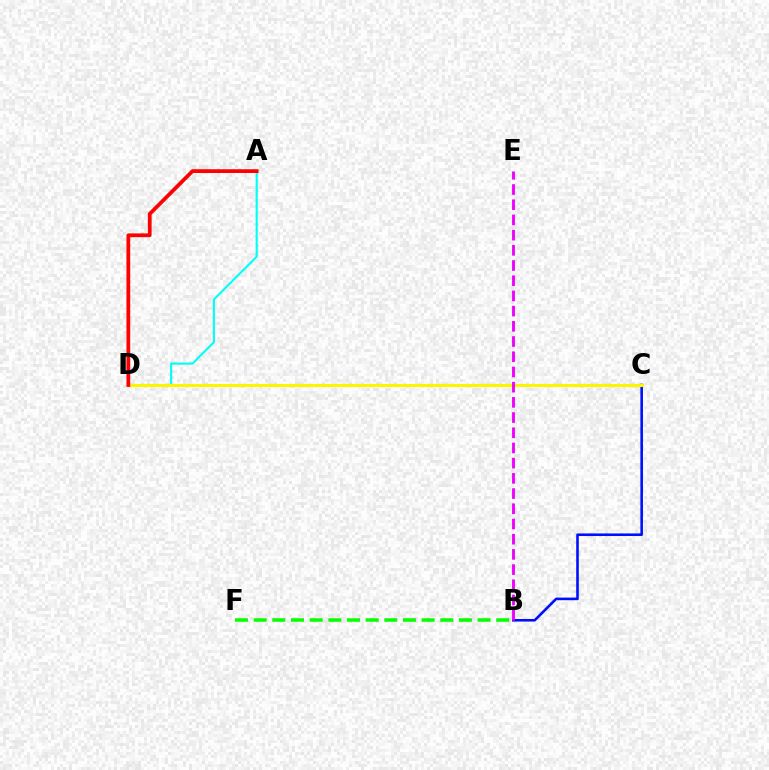{('B', 'F'): [{'color': '#08ff00', 'line_style': 'dashed', 'thickness': 2.54}], ('A', 'D'): [{'color': '#00fff6', 'line_style': 'solid', 'thickness': 1.52}, {'color': '#ff0000', 'line_style': 'solid', 'thickness': 2.71}], ('B', 'C'): [{'color': '#0010ff', 'line_style': 'solid', 'thickness': 1.87}], ('C', 'D'): [{'color': '#fcf500', 'line_style': 'solid', 'thickness': 2.21}], ('B', 'E'): [{'color': '#ee00ff', 'line_style': 'dashed', 'thickness': 2.07}]}